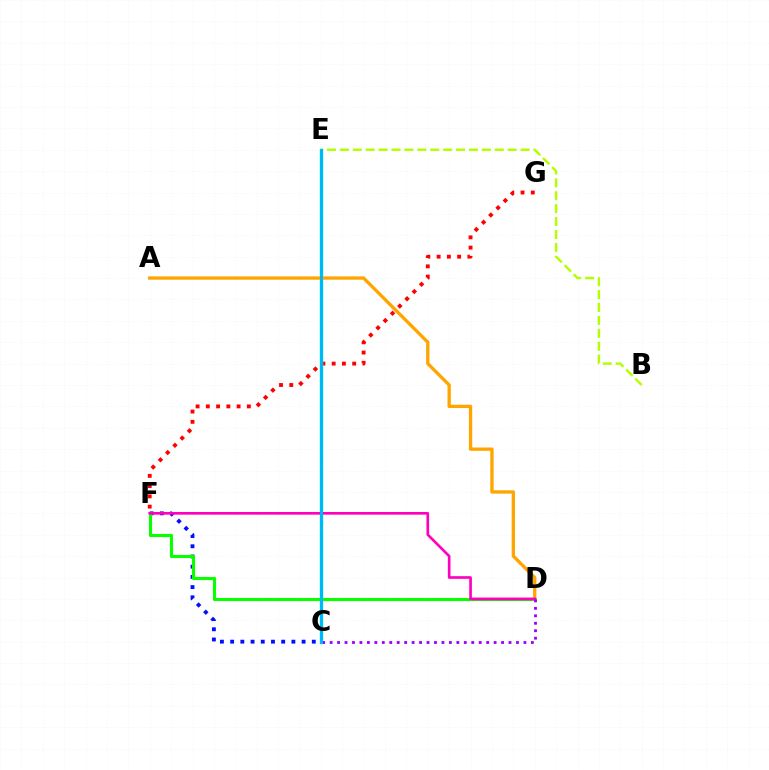{('C', 'F'): [{'color': '#0010ff', 'line_style': 'dotted', 'thickness': 2.77}], ('F', 'G'): [{'color': '#ff0000', 'line_style': 'dotted', 'thickness': 2.79}], ('B', 'E'): [{'color': '#b3ff00', 'line_style': 'dashed', 'thickness': 1.75}], ('C', 'E'): [{'color': '#00ff9d', 'line_style': 'solid', 'thickness': 2.48}, {'color': '#00b5ff', 'line_style': 'solid', 'thickness': 2.06}], ('D', 'F'): [{'color': '#08ff00', 'line_style': 'solid', 'thickness': 2.23}, {'color': '#ff00bd', 'line_style': 'solid', 'thickness': 1.91}], ('A', 'D'): [{'color': '#ffa500', 'line_style': 'solid', 'thickness': 2.39}], ('C', 'D'): [{'color': '#9b00ff', 'line_style': 'dotted', 'thickness': 2.03}]}